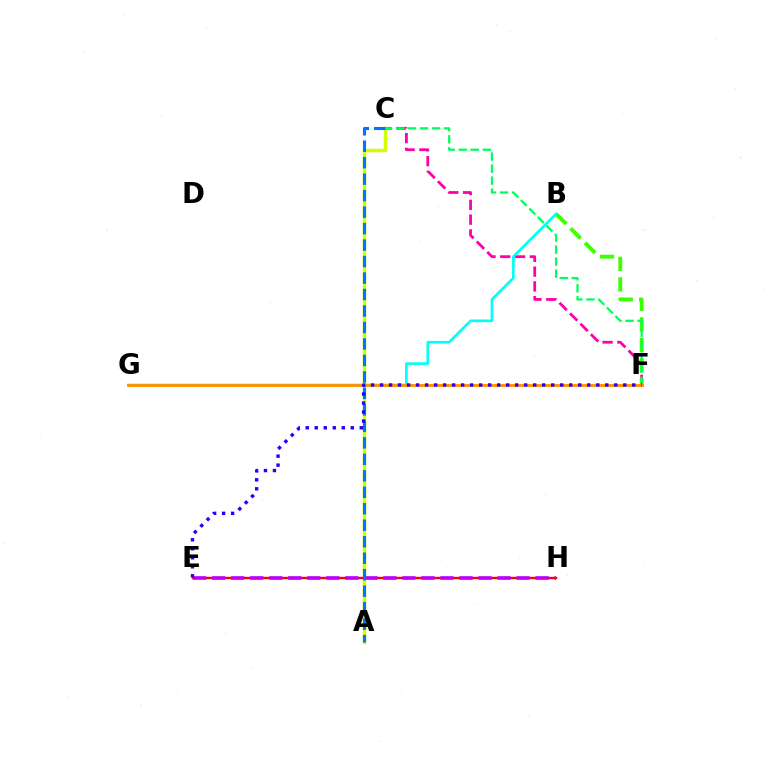{('C', 'F'): [{'color': '#ff00ac', 'line_style': 'dashed', 'thickness': 2.01}, {'color': '#00ff5c', 'line_style': 'dashed', 'thickness': 1.63}], ('B', 'F'): [{'color': '#3dff00', 'line_style': 'dashed', 'thickness': 2.78}], ('A', 'C'): [{'color': '#d1ff00', 'line_style': 'solid', 'thickness': 2.5}, {'color': '#0074ff', 'line_style': 'dashed', 'thickness': 2.24}], ('B', 'G'): [{'color': '#00fff6', 'line_style': 'solid', 'thickness': 1.9}], ('E', 'H'): [{'color': '#ff0000', 'line_style': 'solid', 'thickness': 1.71}, {'color': '#b900ff', 'line_style': 'dashed', 'thickness': 2.58}], ('F', 'G'): [{'color': '#ff9400', 'line_style': 'solid', 'thickness': 2.08}], ('E', 'F'): [{'color': '#2500ff', 'line_style': 'dotted', 'thickness': 2.45}]}